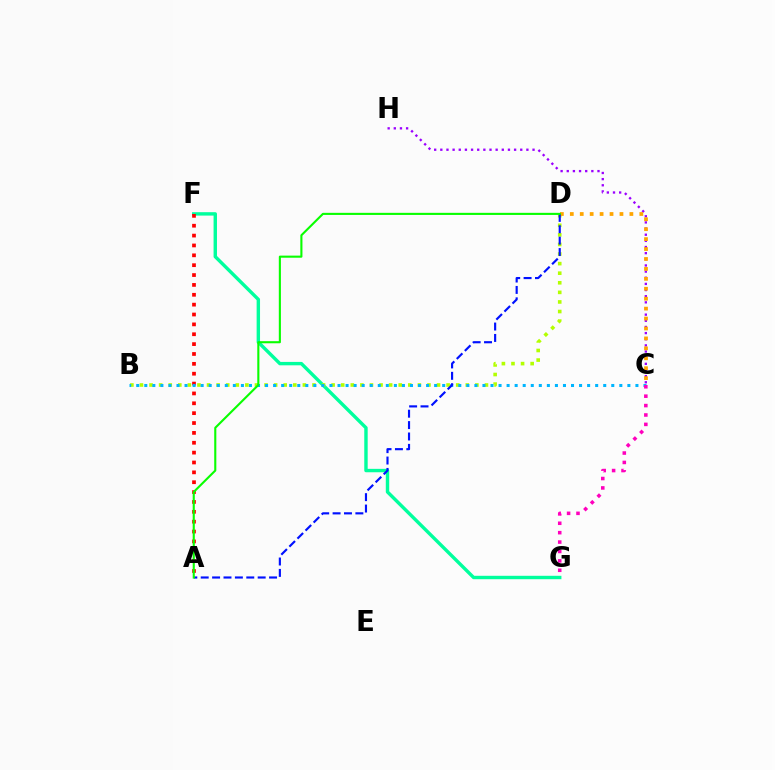{('F', 'G'): [{'color': '#00ff9d', 'line_style': 'solid', 'thickness': 2.45}], ('B', 'D'): [{'color': '#b3ff00', 'line_style': 'dotted', 'thickness': 2.6}], ('C', 'H'): [{'color': '#9b00ff', 'line_style': 'dotted', 'thickness': 1.67}], ('C', 'D'): [{'color': '#ffa500', 'line_style': 'dotted', 'thickness': 2.7}], ('A', 'F'): [{'color': '#ff0000', 'line_style': 'dotted', 'thickness': 2.68}], ('B', 'C'): [{'color': '#00b5ff', 'line_style': 'dotted', 'thickness': 2.19}], ('A', 'D'): [{'color': '#0010ff', 'line_style': 'dashed', 'thickness': 1.55}, {'color': '#08ff00', 'line_style': 'solid', 'thickness': 1.51}], ('C', 'G'): [{'color': '#ff00bd', 'line_style': 'dotted', 'thickness': 2.55}]}